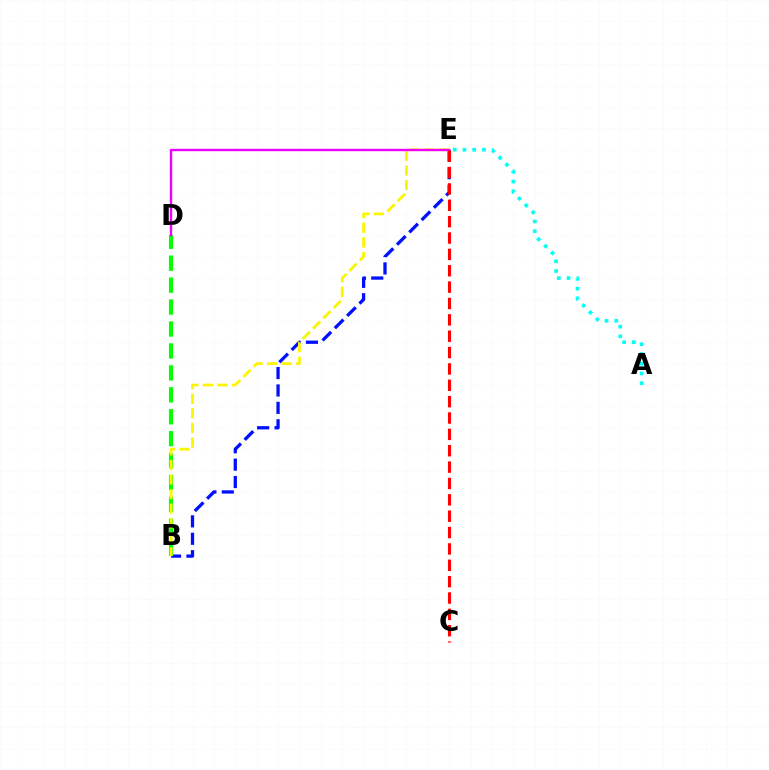{('B', 'E'): [{'color': '#0010ff', 'line_style': 'dashed', 'thickness': 2.36}, {'color': '#fcf500', 'line_style': 'dashed', 'thickness': 1.98}], ('B', 'D'): [{'color': '#08ff00', 'line_style': 'dashed', 'thickness': 2.98}], ('A', 'E'): [{'color': '#00fff6', 'line_style': 'dotted', 'thickness': 2.65}], ('D', 'E'): [{'color': '#ee00ff', 'line_style': 'solid', 'thickness': 1.73}], ('C', 'E'): [{'color': '#ff0000', 'line_style': 'dashed', 'thickness': 2.22}]}